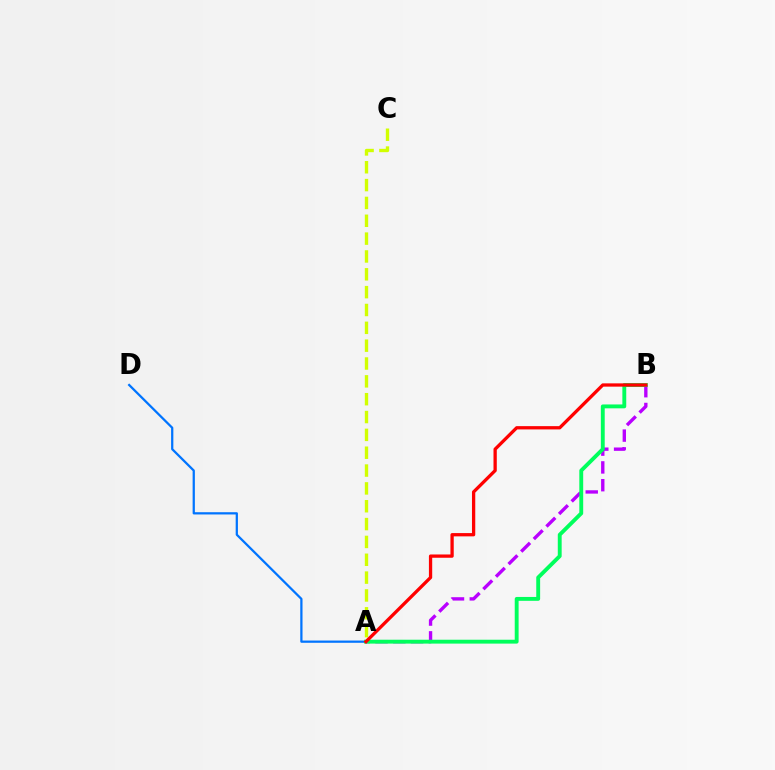{('A', 'D'): [{'color': '#0074ff', 'line_style': 'solid', 'thickness': 1.62}], ('A', 'B'): [{'color': '#b900ff', 'line_style': 'dashed', 'thickness': 2.42}, {'color': '#00ff5c', 'line_style': 'solid', 'thickness': 2.79}, {'color': '#ff0000', 'line_style': 'solid', 'thickness': 2.36}], ('A', 'C'): [{'color': '#d1ff00', 'line_style': 'dashed', 'thickness': 2.42}]}